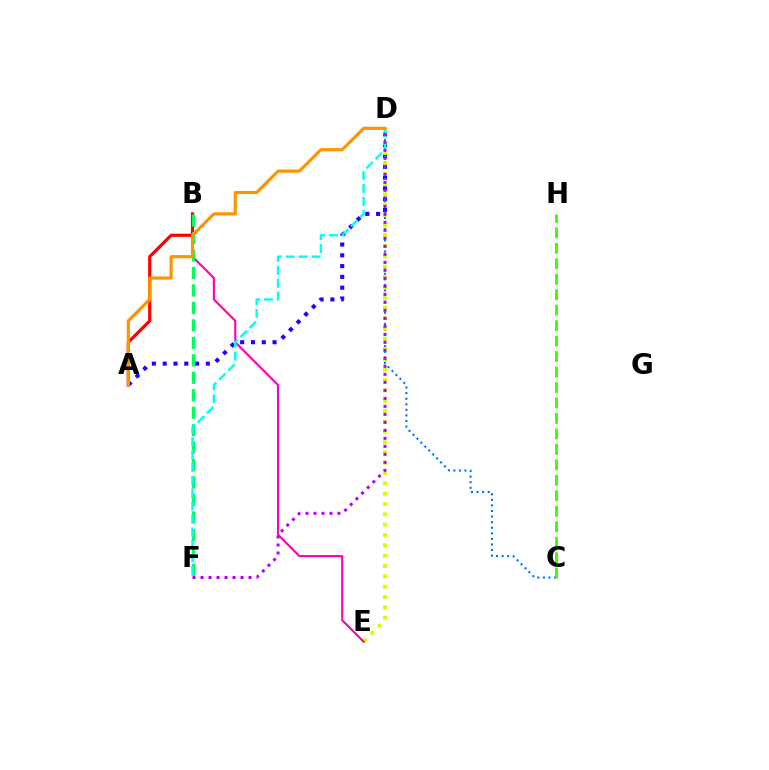{('A', 'D'): [{'color': '#2500ff', 'line_style': 'dotted', 'thickness': 2.93}, {'color': '#ff9400', 'line_style': 'solid', 'thickness': 2.28}], ('C', 'D'): [{'color': '#0074ff', 'line_style': 'dotted', 'thickness': 1.51}], ('D', 'E'): [{'color': '#d1ff00', 'line_style': 'dotted', 'thickness': 2.81}], ('B', 'E'): [{'color': '#ff00ac', 'line_style': 'solid', 'thickness': 1.51}], ('A', 'B'): [{'color': '#ff0000', 'line_style': 'solid', 'thickness': 2.29}], ('B', 'F'): [{'color': '#00ff5c', 'line_style': 'dashed', 'thickness': 2.37}], ('D', 'F'): [{'color': '#00fff6', 'line_style': 'dashed', 'thickness': 1.75}, {'color': '#b900ff', 'line_style': 'dotted', 'thickness': 2.17}], ('C', 'H'): [{'color': '#3dff00', 'line_style': 'dashed', 'thickness': 2.1}]}